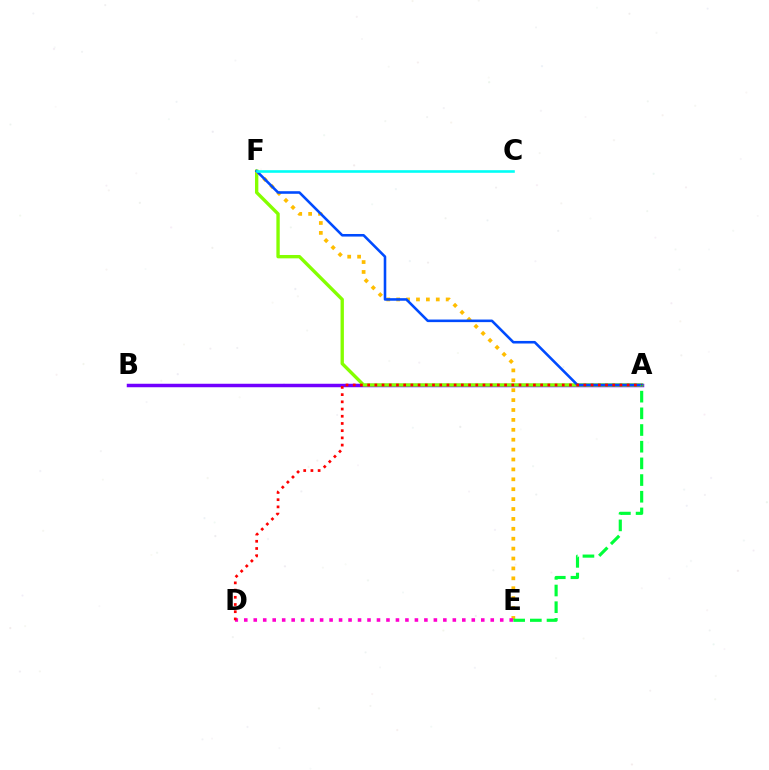{('A', 'B'): [{'color': '#7200ff', 'line_style': 'solid', 'thickness': 2.51}], ('A', 'F'): [{'color': '#84ff00', 'line_style': 'solid', 'thickness': 2.41}, {'color': '#004bff', 'line_style': 'solid', 'thickness': 1.86}], ('E', 'F'): [{'color': '#ffbd00', 'line_style': 'dotted', 'thickness': 2.69}], ('D', 'E'): [{'color': '#ff00cf', 'line_style': 'dotted', 'thickness': 2.58}], ('A', 'E'): [{'color': '#00ff39', 'line_style': 'dashed', 'thickness': 2.27}], ('C', 'F'): [{'color': '#00fff6', 'line_style': 'solid', 'thickness': 1.87}], ('A', 'D'): [{'color': '#ff0000', 'line_style': 'dotted', 'thickness': 1.96}]}